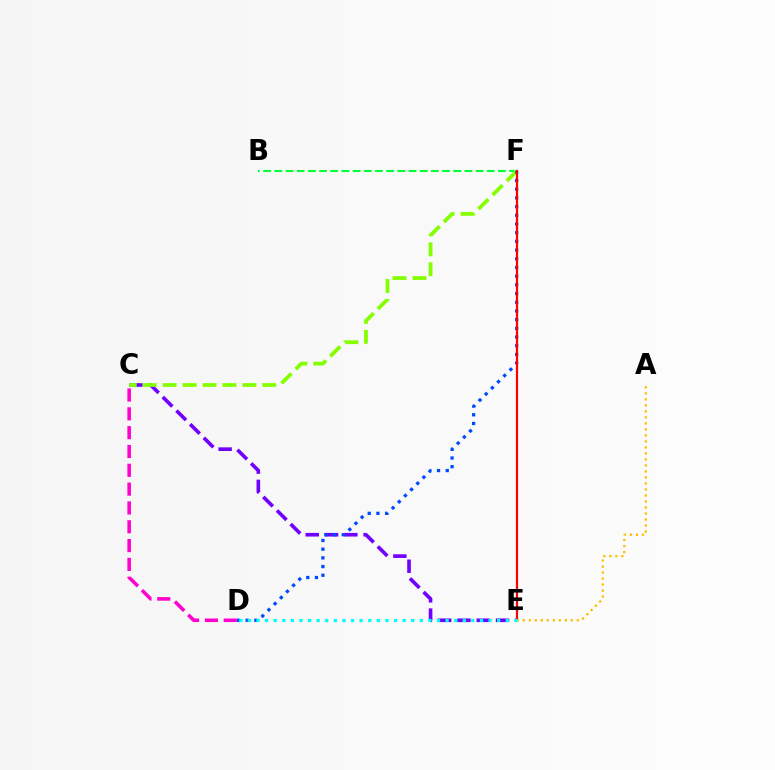{('C', 'E'): [{'color': '#7200ff', 'line_style': 'dashed', 'thickness': 2.62}], ('B', 'F'): [{'color': '#00ff39', 'line_style': 'dashed', 'thickness': 1.52}], ('C', 'F'): [{'color': '#84ff00', 'line_style': 'dashed', 'thickness': 2.71}], ('D', 'F'): [{'color': '#004bff', 'line_style': 'dotted', 'thickness': 2.36}], ('E', 'F'): [{'color': '#ff0000', 'line_style': 'solid', 'thickness': 1.59}], ('A', 'E'): [{'color': '#ffbd00', 'line_style': 'dotted', 'thickness': 1.63}], ('C', 'D'): [{'color': '#ff00cf', 'line_style': 'dashed', 'thickness': 2.56}], ('D', 'E'): [{'color': '#00fff6', 'line_style': 'dotted', 'thickness': 2.34}]}